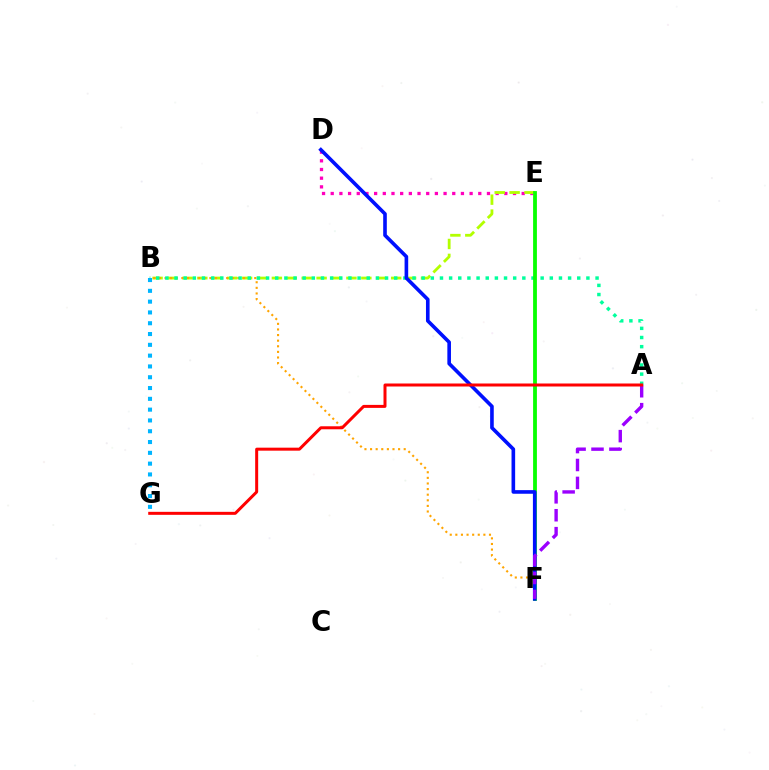{('D', 'E'): [{'color': '#ff00bd', 'line_style': 'dotted', 'thickness': 2.36}], ('B', 'E'): [{'color': '#b3ff00', 'line_style': 'dashed', 'thickness': 2.03}], ('B', 'F'): [{'color': '#ffa500', 'line_style': 'dotted', 'thickness': 1.52}], ('A', 'B'): [{'color': '#00ff9d', 'line_style': 'dotted', 'thickness': 2.49}], ('E', 'F'): [{'color': '#08ff00', 'line_style': 'solid', 'thickness': 2.73}], ('D', 'F'): [{'color': '#0010ff', 'line_style': 'solid', 'thickness': 2.61}], ('B', 'G'): [{'color': '#00b5ff', 'line_style': 'dotted', 'thickness': 2.93}], ('A', 'F'): [{'color': '#9b00ff', 'line_style': 'dashed', 'thickness': 2.43}], ('A', 'G'): [{'color': '#ff0000', 'line_style': 'solid', 'thickness': 2.16}]}